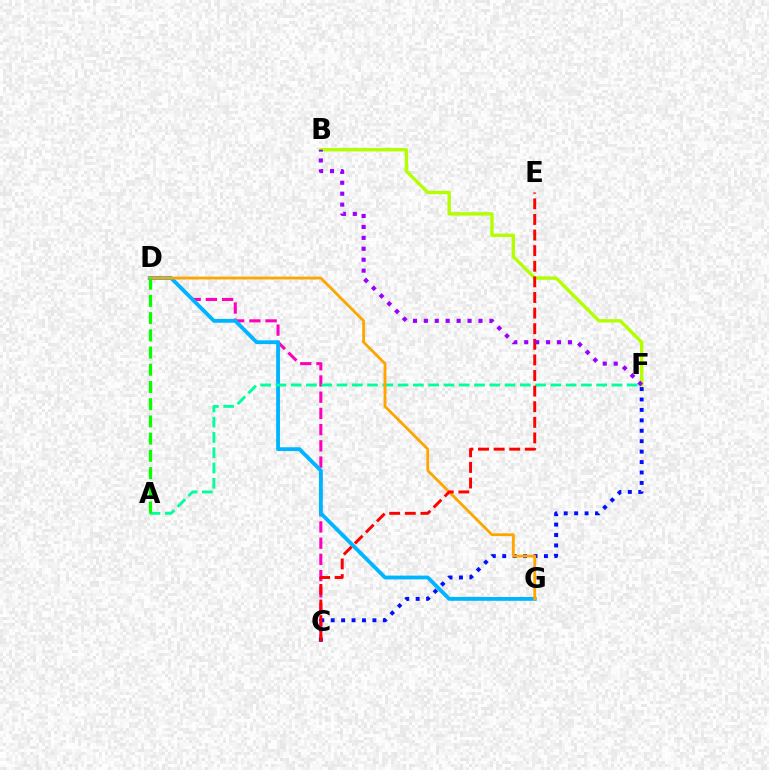{('C', 'D'): [{'color': '#ff00bd', 'line_style': 'dashed', 'thickness': 2.2}], ('C', 'F'): [{'color': '#0010ff', 'line_style': 'dotted', 'thickness': 2.83}], ('D', 'G'): [{'color': '#00b5ff', 'line_style': 'solid', 'thickness': 2.76}, {'color': '#ffa500', 'line_style': 'solid', 'thickness': 2.02}], ('A', 'F'): [{'color': '#00ff9d', 'line_style': 'dashed', 'thickness': 2.08}], ('B', 'F'): [{'color': '#b3ff00', 'line_style': 'solid', 'thickness': 2.42}, {'color': '#9b00ff', 'line_style': 'dotted', 'thickness': 2.97}], ('C', 'E'): [{'color': '#ff0000', 'line_style': 'dashed', 'thickness': 2.12}], ('A', 'D'): [{'color': '#08ff00', 'line_style': 'dashed', 'thickness': 2.34}]}